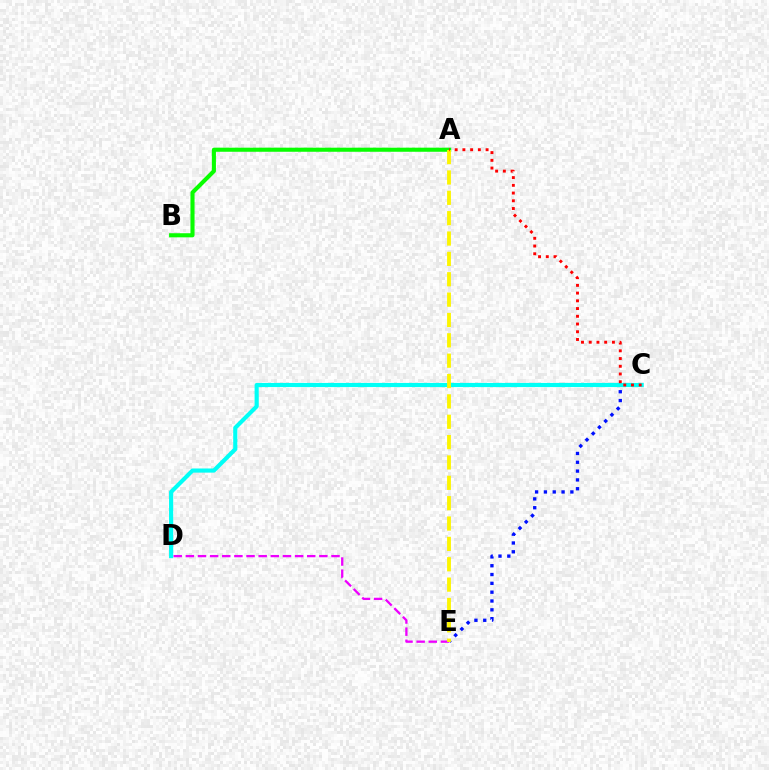{('C', 'E'): [{'color': '#0010ff', 'line_style': 'dotted', 'thickness': 2.4}], ('D', 'E'): [{'color': '#ee00ff', 'line_style': 'dashed', 'thickness': 1.65}], ('C', 'D'): [{'color': '#00fff6', 'line_style': 'solid', 'thickness': 2.98}], ('A', 'B'): [{'color': '#08ff00', 'line_style': 'solid', 'thickness': 2.95}], ('A', 'E'): [{'color': '#fcf500', 'line_style': 'dashed', 'thickness': 2.77}], ('A', 'C'): [{'color': '#ff0000', 'line_style': 'dotted', 'thickness': 2.1}]}